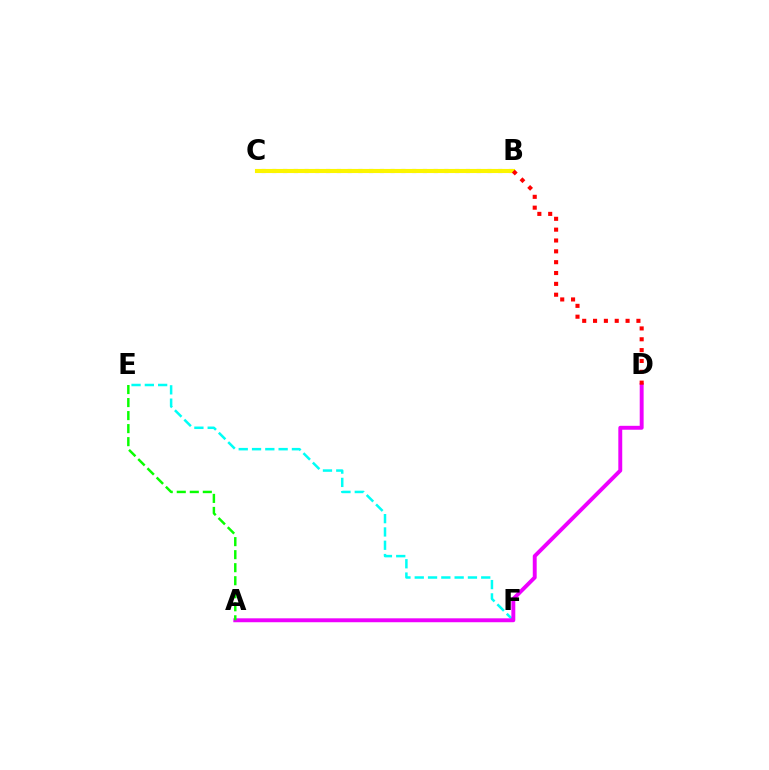{('E', 'F'): [{'color': '#00fff6', 'line_style': 'dashed', 'thickness': 1.81}], ('B', 'C'): [{'color': '#0010ff', 'line_style': 'dotted', 'thickness': 2.92}, {'color': '#fcf500', 'line_style': 'solid', 'thickness': 2.96}], ('A', 'D'): [{'color': '#ee00ff', 'line_style': 'solid', 'thickness': 2.82}], ('A', 'E'): [{'color': '#08ff00', 'line_style': 'dashed', 'thickness': 1.77}], ('B', 'D'): [{'color': '#ff0000', 'line_style': 'dotted', 'thickness': 2.95}]}